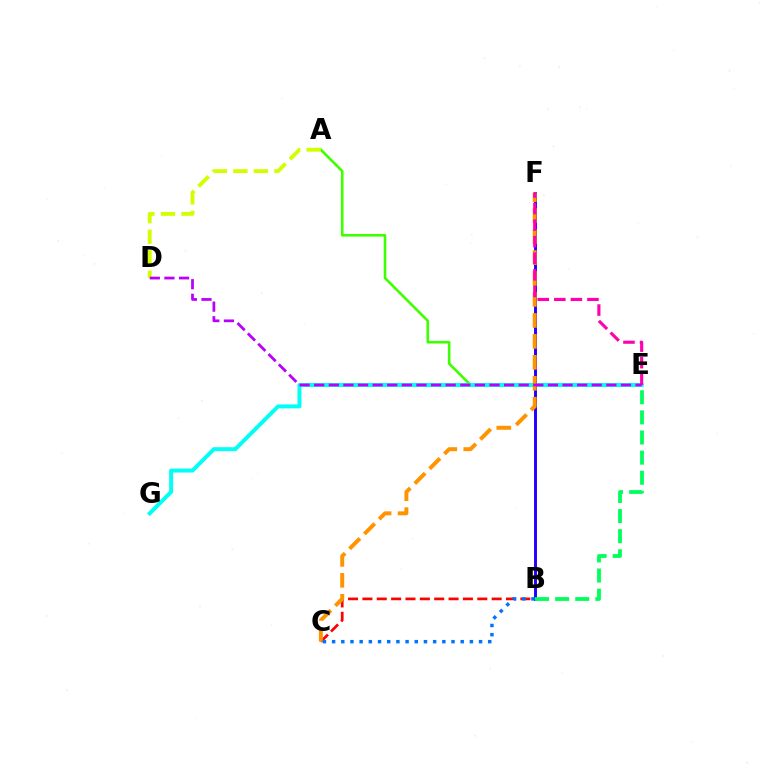{('B', 'C'): [{'color': '#ff0000', 'line_style': 'dashed', 'thickness': 1.95}, {'color': '#0074ff', 'line_style': 'dotted', 'thickness': 2.5}], ('A', 'E'): [{'color': '#3dff00', 'line_style': 'solid', 'thickness': 1.87}], ('E', 'G'): [{'color': '#00fff6', 'line_style': 'solid', 'thickness': 2.85}], ('B', 'F'): [{'color': '#2500ff', 'line_style': 'solid', 'thickness': 2.11}], ('C', 'F'): [{'color': '#ff9400', 'line_style': 'dashed', 'thickness': 2.85}], ('A', 'D'): [{'color': '#d1ff00', 'line_style': 'dashed', 'thickness': 2.79}], ('E', 'F'): [{'color': '#ff00ac', 'line_style': 'dashed', 'thickness': 2.25}], ('D', 'E'): [{'color': '#b900ff', 'line_style': 'dashed', 'thickness': 1.98}], ('B', 'E'): [{'color': '#00ff5c', 'line_style': 'dashed', 'thickness': 2.73}]}